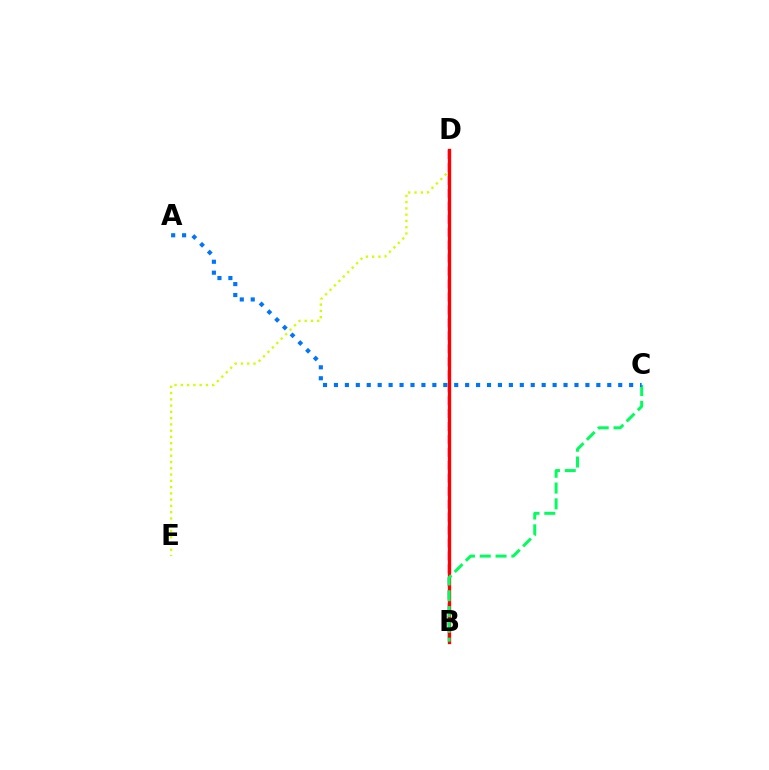{('B', 'D'): [{'color': '#b900ff', 'line_style': 'dashed', 'thickness': 1.76}, {'color': '#ff0000', 'line_style': 'solid', 'thickness': 2.4}], ('D', 'E'): [{'color': '#d1ff00', 'line_style': 'dotted', 'thickness': 1.7}], ('B', 'C'): [{'color': '#00ff5c', 'line_style': 'dashed', 'thickness': 2.15}], ('A', 'C'): [{'color': '#0074ff', 'line_style': 'dotted', 'thickness': 2.97}]}